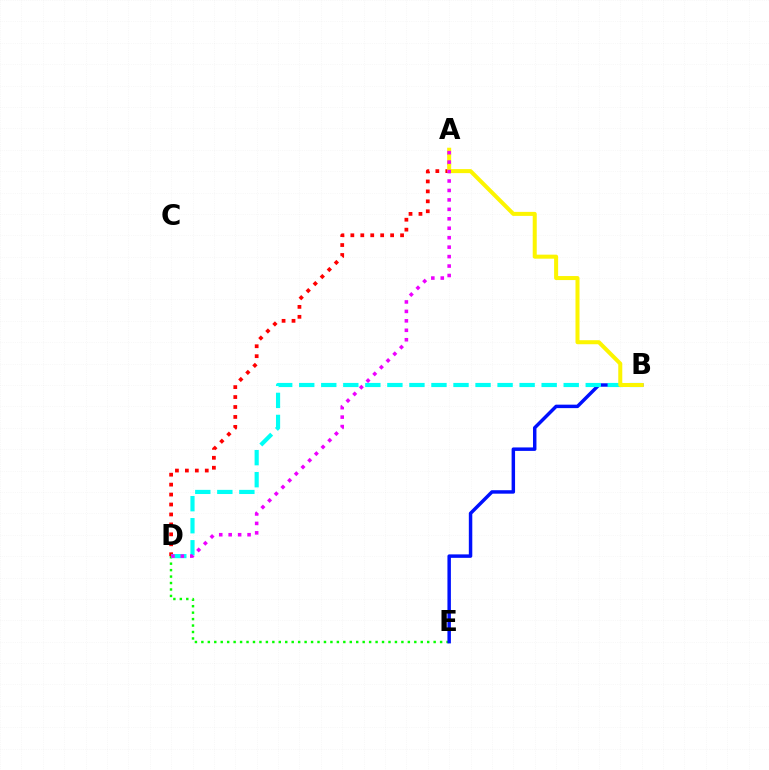{('D', 'E'): [{'color': '#08ff00', 'line_style': 'dotted', 'thickness': 1.75}], ('B', 'E'): [{'color': '#0010ff', 'line_style': 'solid', 'thickness': 2.49}], ('A', 'D'): [{'color': '#ff0000', 'line_style': 'dotted', 'thickness': 2.7}, {'color': '#ee00ff', 'line_style': 'dotted', 'thickness': 2.57}], ('B', 'D'): [{'color': '#00fff6', 'line_style': 'dashed', 'thickness': 2.99}], ('A', 'B'): [{'color': '#fcf500', 'line_style': 'solid', 'thickness': 2.89}]}